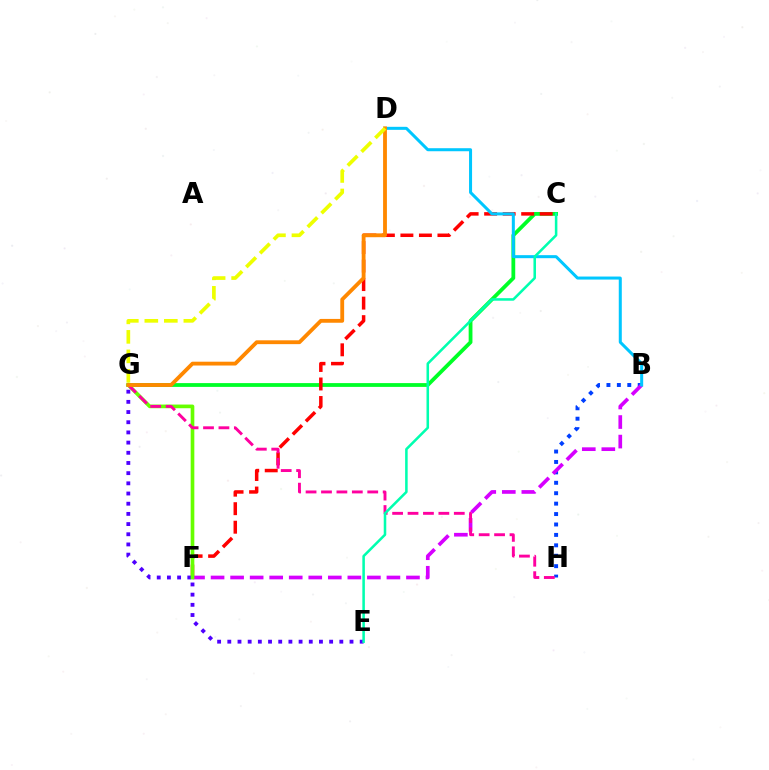{('C', 'G'): [{'color': '#00ff27', 'line_style': 'solid', 'thickness': 2.73}], ('C', 'F'): [{'color': '#ff0000', 'line_style': 'dashed', 'thickness': 2.52}], ('E', 'G'): [{'color': '#4f00ff', 'line_style': 'dotted', 'thickness': 2.77}], ('B', 'H'): [{'color': '#003fff', 'line_style': 'dotted', 'thickness': 2.83}], ('B', 'F'): [{'color': '#d600ff', 'line_style': 'dashed', 'thickness': 2.65}], ('F', 'G'): [{'color': '#66ff00', 'line_style': 'solid', 'thickness': 2.64}], ('G', 'H'): [{'color': '#ff00a0', 'line_style': 'dashed', 'thickness': 2.09}], ('B', 'D'): [{'color': '#00c7ff', 'line_style': 'solid', 'thickness': 2.18}], ('C', 'E'): [{'color': '#00ffaf', 'line_style': 'solid', 'thickness': 1.83}], ('D', 'G'): [{'color': '#ff8800', 'line_style': 'solid', 'thickness': 2.75}, {'color': '#eeff00', 'line_style': 'dashed', 'thickness': 2.65}]}